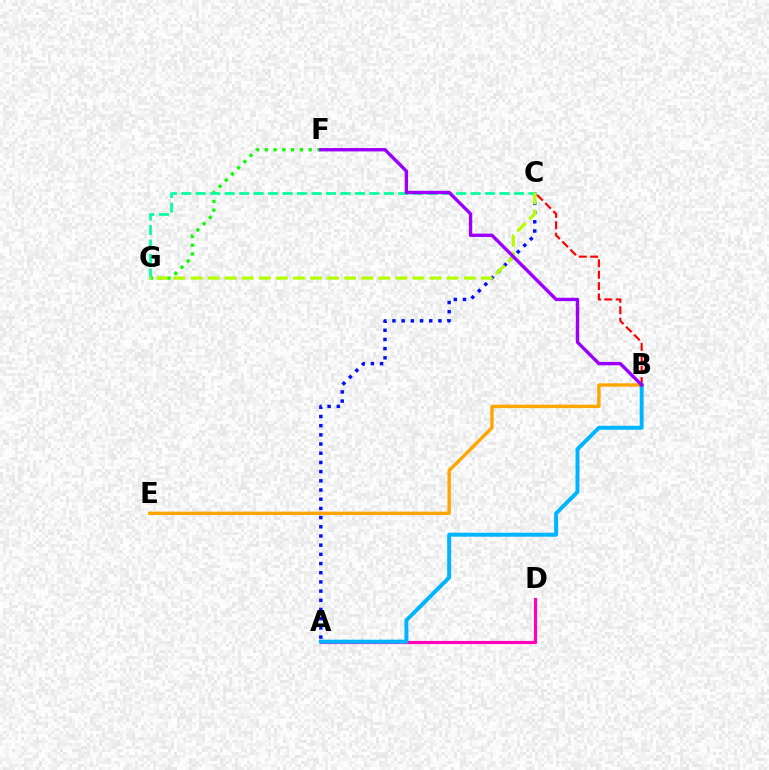{('A', 'C'): [{'color': '#0010ff', 'line_style': 'dotted', 'thickness': 2.5}], ('A', 'D'): [{'color': '#ff00bd', 'line_style': 'solid', 'thickness': 2.27}], ('F', 'G'): [{'color': '#08ff00', 'line_style': 'dotted', 'thickness': 2.38}], ('C', 'G'): [{'color': '#00ff9d', 'line_style': 'dashed', 'thickness': 1.97}, {'color': '#b3ff00', 'line_style': 'dashed', 'thickness': 2.32}], ('B', 'E'): [{'color': '#ffa500', 'line_style': 'solid', 'thickness': 2.45}], ('B', 'C'): [{'color': '#ff0000', 'line_style': 'dashed', 'thickness': 1.55}], ('A', 'B'): [{'color': '#00b5ff', 'line_style': 'solid', 'thickness': 2.84}], ('B', 'F'): [{'color': '#9b00ff', 'line_style': 'solid', 'thickness': 2.44}]}